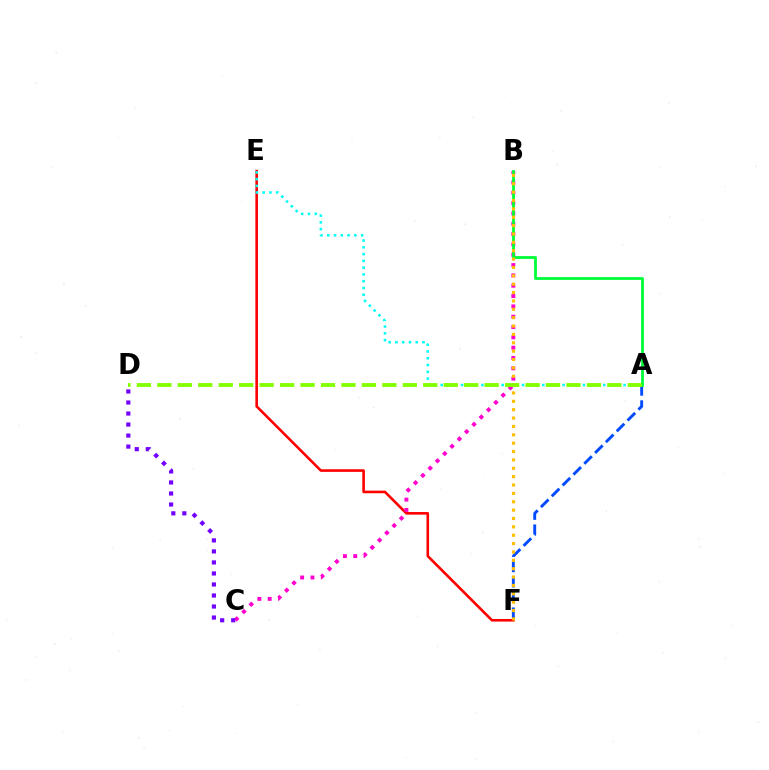{('E', 'F'): [{'color': '#ff0000', 'line_style': 'solid', 'thickness': 1.88}], ('A', 'E'): [{'color': '#00fff6', 'line_style': 'dotted', 'thickness': 1.84}], ('A', 'F'): [{'color': '#004bff', 'line_style': 'dashed', 'thickness': 2.08}], ('B', 'C'): [{'color': '#ff00cf', 'line_style': 'dotted', 'thickness': 2.81}], ('A', 'B'): [{'color': '#00ff39', 'line_style': 'solid', 'thickness': 2.02}], ('B', 'F'): [{'color': '#ffbd00', 'line_style': 'dotted', 'thickness': 2.27}], ('C', 'D'): [{'color': '#7200ff', 'line_style': 'dotted', 'thickness': 2.99}], ('A', 'D'): [{'color': '#84ff00', 'line_style': 'dashed', 'thickness': 2.78}]}